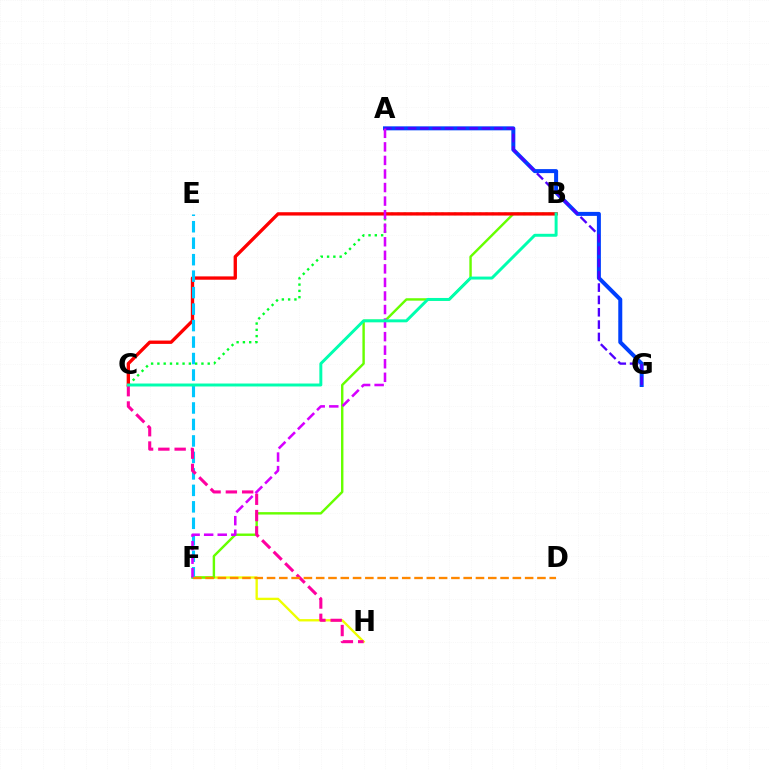{('A', 'G'): [{'color': '#003fff', 'line_style': 'solid', 'thickness': 2.88}, {'color': '#4f00ff', 'line_style': 'dashed', 'thickness': 1.68}], ('F', 'H'): [{'color': '#eeff00', 'line_style': 'solid', 'thickness': 1.69}], ('B', 'C'): [{'color': '#00ff27', 'line_style': 'dotted', 'thickness': 1.71}, {'color': '#ff0000', 'line_style': 'solid', 'thickness': 2.4}, {'color': '#00ffaf', 'line_style': 'solid', 'thickness': 2.13}], ('B', 'F'): [{'color': '#66ff00', 'line_style': 'solid', 'thickness': 1.74}], ('E', 'F'): [{'color': '#00c7ff', 'line_style': 'dashed', 'thickness': 2.24}], ('C', 'H'): [{'color': '#ff00a0', 'line_style': 'dashed', 'thickness': 2.21}], ('A', 'F'): [{'color': '#d600ff', 'line_style': 'dashed', 'thickness': 1.84}], ('D', 'F'): [{'color': '#ff8800', 'line_style': 'dashed', 'thickness': 1.67}]}